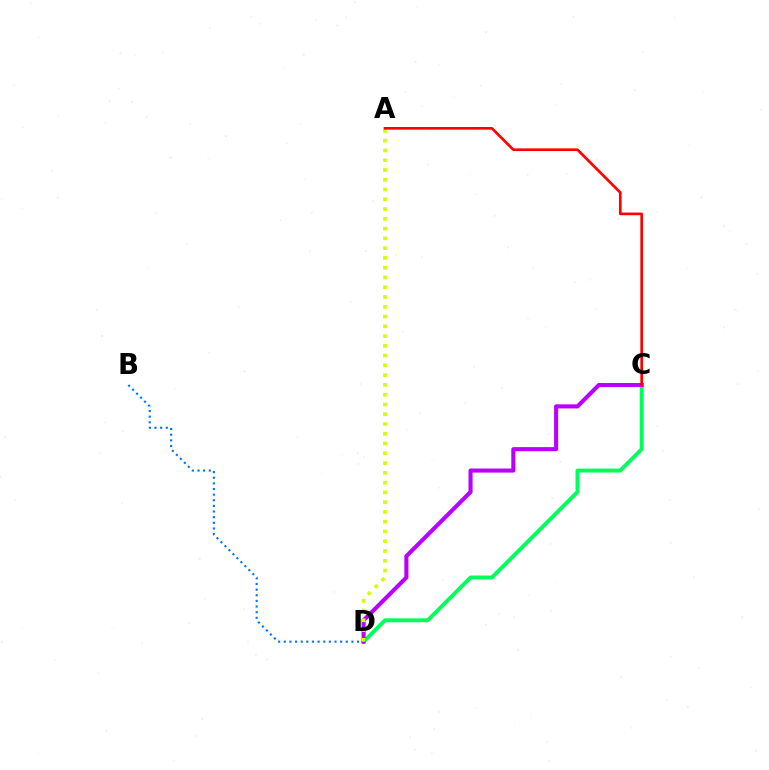{('C', 'D'): [{'color': '#00ff5c', 'line_style': 'solid', 'thickness': 2.83}, {'color': '#b900ff', 'line_style': 'solid', 'thickness': 2.94}], ('B', 'D'): [{'color': '#0074ff', 'line_style': 'dotted', 'thickness': 1.53}], ('A', 'D'): [{'color': '#d1ff00', 'line_style': 'dotted', 'thickness': 2.65}], ('A', 'C'): [{'color': '#ff0000', 'line_style': 'solid', 'thickness': 1.91}]}